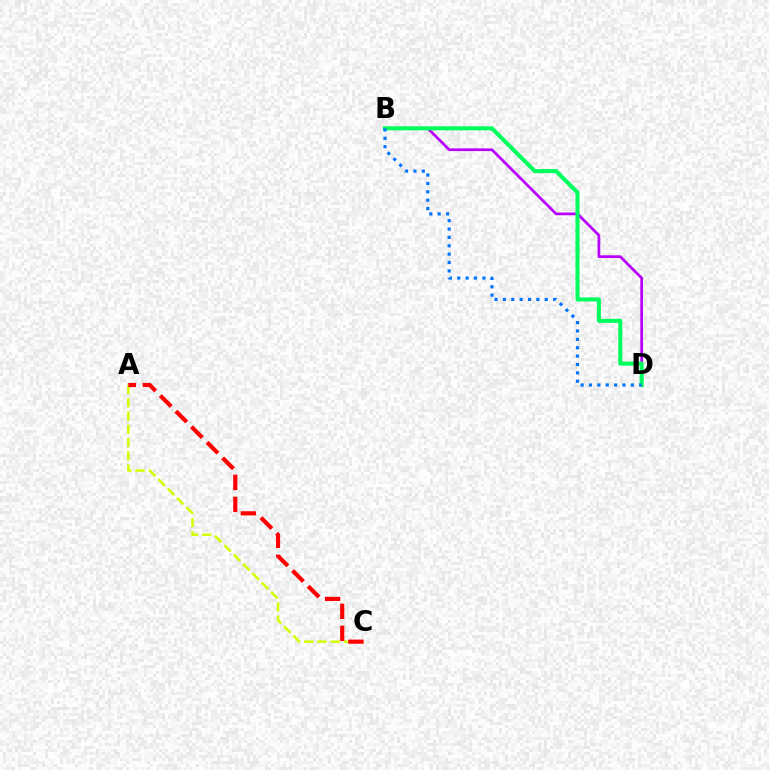{('A', 'C'): [{'color': '#d1ff00', 'line_style': 'dashed', 'thickness': 1.8}, {'color': '#ff0000', 'line_style': 'dashed', 'thickness': 2.99}], ('B', 'D'): [{'color': '#b900ff', 'line_style': 'solid', 'thickness': 1.97}, {'color': '#00ff5c', 'line_style': 'solid', 'thickness': 2.92}, {'color': '#0074ff', 'line_style': 'dotted', 'thickness': 2.28}]}